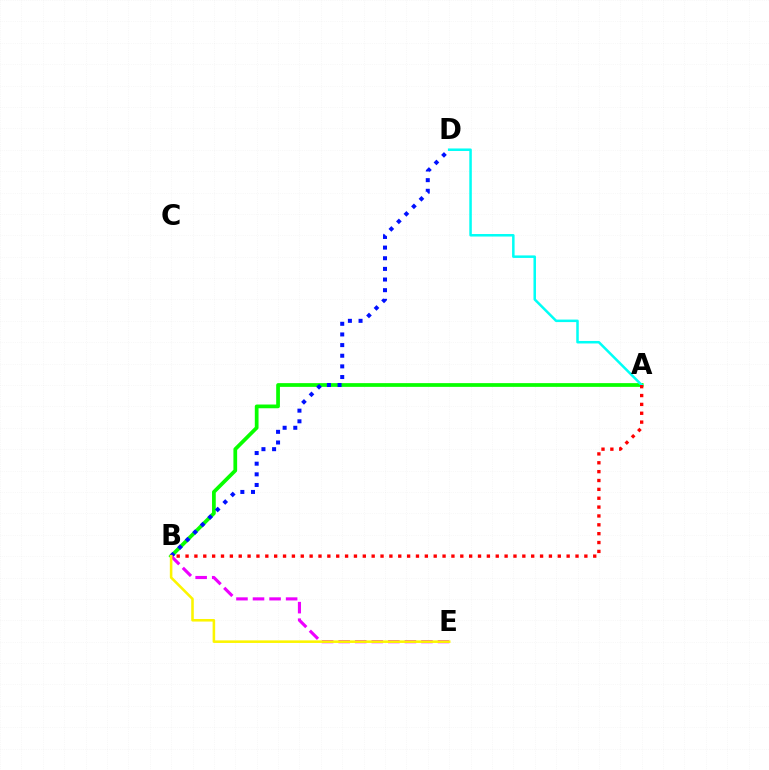{('A', 'B'): [{'color': '#08ff00', 'line_style': 'solid', 'thickness': 2.69}, {'color': '#ff0000', 'line_style': 'dotted', 'thickness': 2.41}], ('B', 'D'): [{'color': '#0010ff', 'line_style': 'dotted', 'thickness': 2.89}], ('A', 'D'): [{'color': '#00fff6', 'line_style': 'solid', 'thickness': 1.81}], ('B', 'E'): [{'color': '#ee00ff', 'line_style': 'dashed', 'thickness': 2.25}, {'color': '#fcf500', 'line_style': 'solid', 'thickness': 1.85}]}